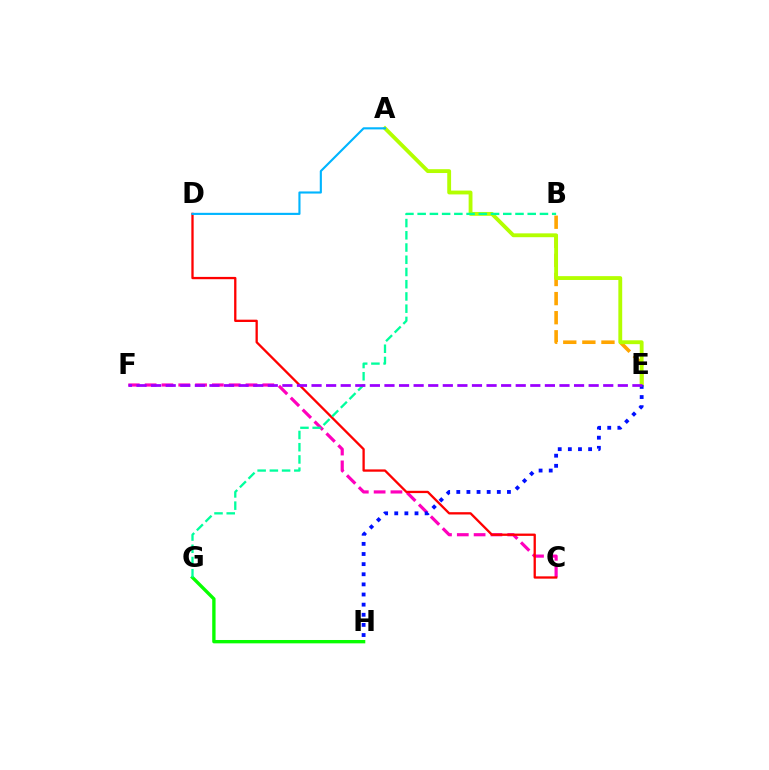{('C', 'F'): [{'color': '#ff00bd', 'line_style': 'dashed', 'thickness': 2.28}], ('C', 'D'): [{'color': '#ff0000', 'line_style': 'solid', 'thickness': 1.66}], ('B', 'E'): [{'color': '#ffa500', 'line_style': 'dashed', 'thickness': 2.59}], ('A', 'E'): [{'color': '#b3ff00', 'line_style': 'solid', 'thickness': 2.77}], ('A', 'D'): [{'color': '#00b5ff', 'line_style': 'solid', 'thickness': 1.53}], ('G', 'H'): [{'color': '#08ff00', 'line_style': 'solid', 'thickness': 2.41}], ('B', 'G'): [{'color': '#00ff9d', 'line_style': 'dashed', 'thickness': 1.66}], ('E', 'H'): [{'color': '#0010ff', 'line_style': 'dotted', 'thickness': 2.75}], ('E', 'F'): [{'color': '#9b00ff', 'line_style': 'dashed', 'thickness': 1.98}]}